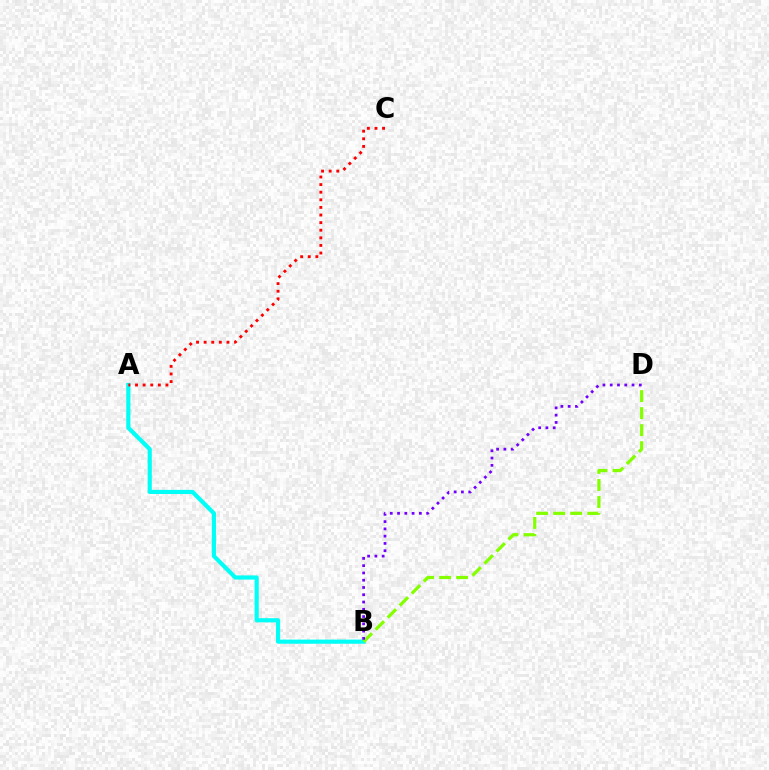{('A', 'B'): [{'color': '#00fff6', 'line_style': 'solid', 'thickness': 2.99}], ('B', 'D'): [{'color': '#84ff00', 'line_style': 'dashed', 'thickness': 2.31}, {'color': '#7200ff', 'line_style': 'dotted', 'thickness': 1.98}], ('A', 'C'): [{'color': '#ff0000', 'line_style': 'dotted', 'thickness': 2.07}]}